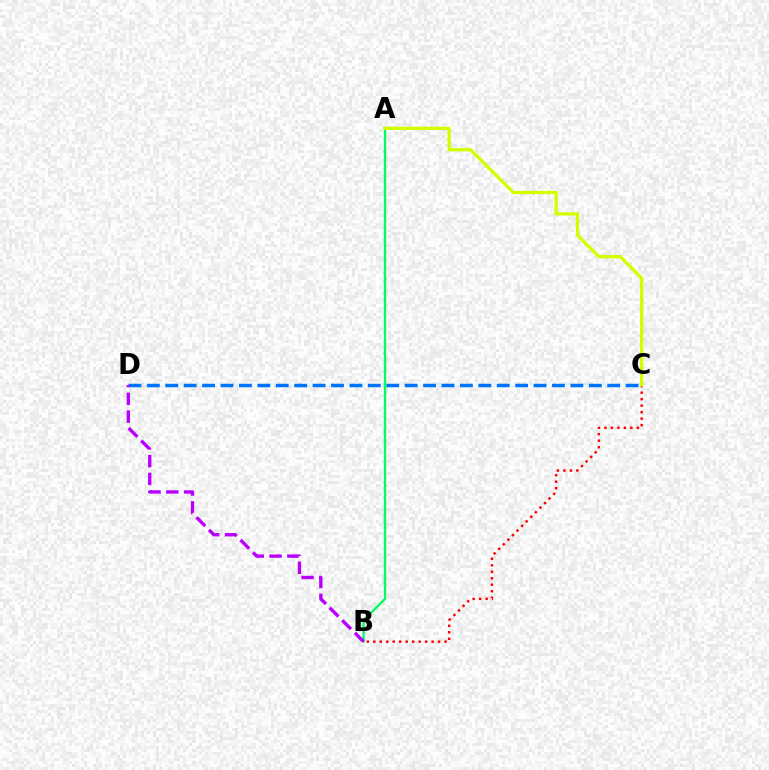{('B', 'C'): [{'color': '#ff0000', 'line_style': 'dotted', 'thickness': 1.76}], ('C', 'D'): [{'color': '#0074ff', 'line_style': 'dashed', 'thickness': 2.5}], ('A', 'B'): [{'color': '#00ff5c', 'line_style': 'solid', 'thickness': 1.7}], ('A', 'C'): [{'color': '#d1ff00', 'line_style': 'solid', 'thickness': 2.37}], ('B', 'D'): [{'color': '#b900ff', 'line_style': 'dashed', 'thickness': 2.42}]}